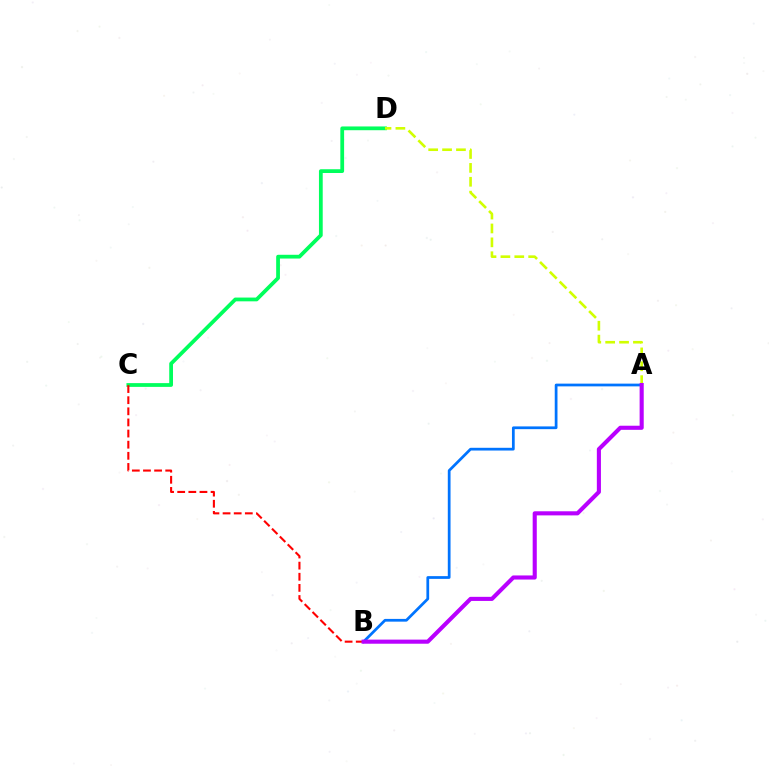{('C', 'D'): [{'color': '#00ff5c', 'line_style': 'solid', 'thickness': 2.71}], ('B', 'C'): [{'color': '#ff0000', 'line_style': 'dashed', 'thickness': 1.51}], ('A', 'D'): [{'color': '#d1ff00', 'line_style': 'dashed', 'thickness': 1.89}], ('A', 'B'): [{'color': '#0074ff', 'line_style': 'solid', 'thickness': 1.97}, {'color': '#b900ff', 'line_style': 'solid', 'thickness': 2.95}]}